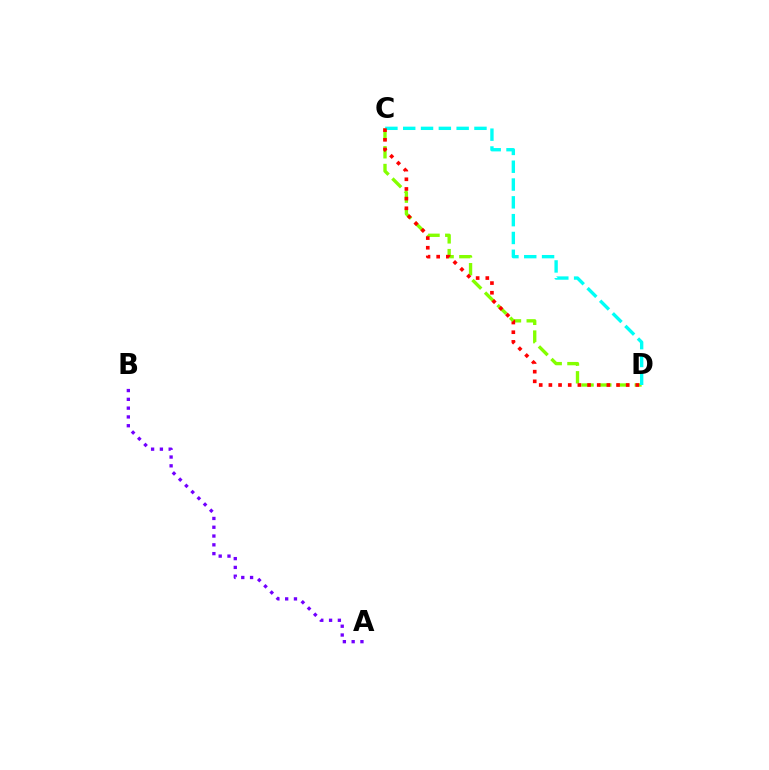{('A', 'B'): [{'color': '#7200ff', 'line_style': 'dotted', 'thickness': 2.39}], ('C', 'D'): [{'color': '#84ff00', 'line_style': 'dashed', 'thickness': 2.41}, {'color': '#00fff6', 'line_style': 'dashed', 'thickness': 2.42}, {'color': '#ff0000', 'line_style': 'dotted', 'thickness': 2.63}]}